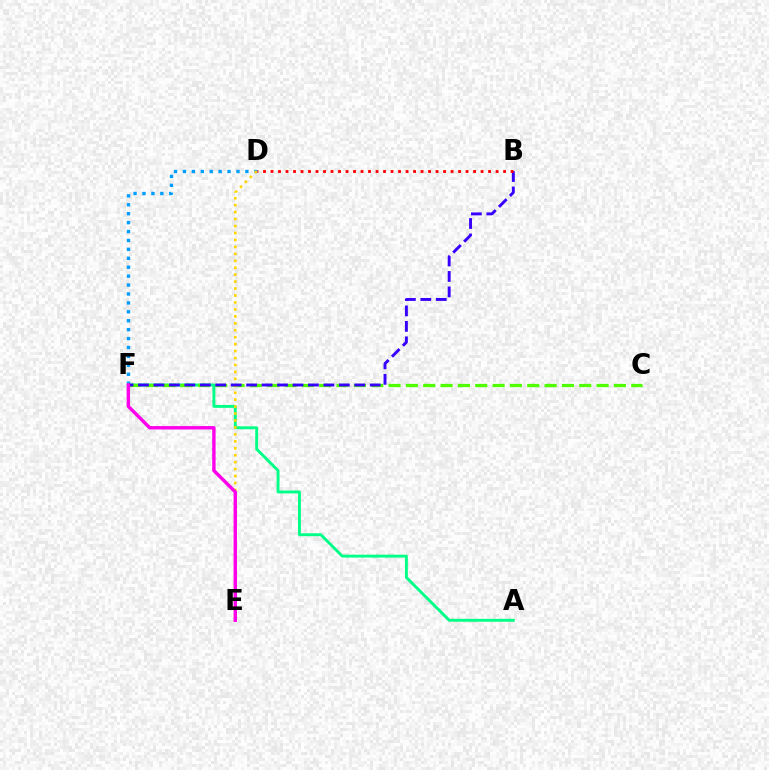{('D', 'F'): [{'color': '#009eff', 'line_style': 'dotted', 'thickness': 2.42}], ('A', 'F'): [{'color': '#00ff86', 'line_style': 'solid', 'thickness': 2.09}], ('C', 'F'): [{'color': '#4fff00', 'line_style': 'dashed', 'thickness': 2.35}], ('D', 'E'): [{'color': '#ffd500', 'line_style': 'dotted', 'thickness': 1.89}], ('B', 'F'): [{'color': '#3700ff', 'line_style': 'dashed', 'thickness': 2.1}], ('B', 'D'): [{'color': '#ff0000', 'line_style': 'dotted', 'thickness': 2.04}], ('E', 'F'): [{'color': '#ff00ed', 'line_style': 'solid', 'thickness': 2.45}]}